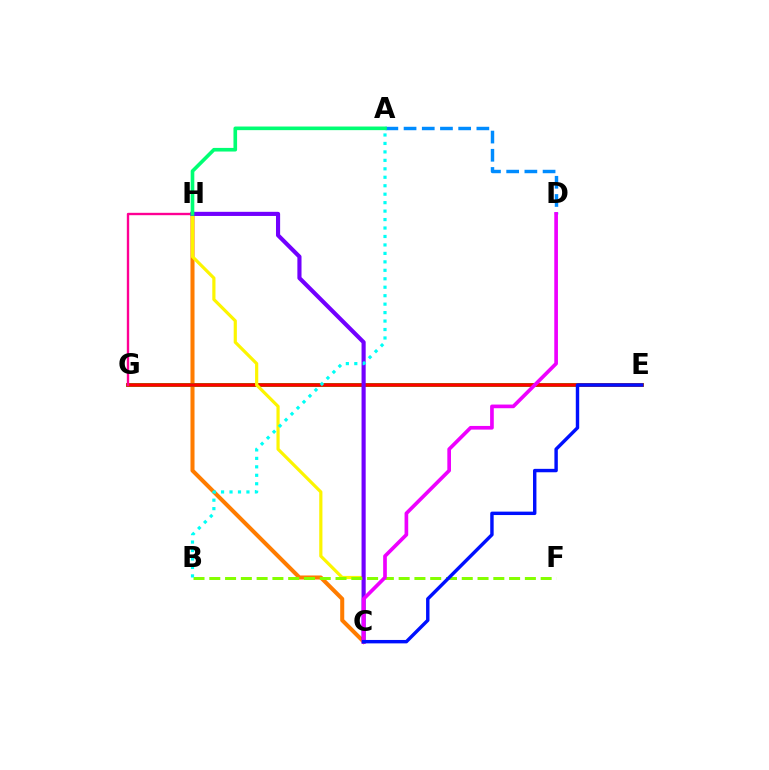{('C', 'H'): [{'color': '#ff7c00', 'line_style': 'solid', 'thickness': 2.91}, {'color': '#fcf500', 'line_style': 'solid', 'thickness': 2.29}, {'color': '#7200ff', 'line_style': 'solid', 'thickness': 2.98}], ('E', 'G'): [{'color': '#08ff00', 'line_style': 'solid', 'thickness': 2.79}, {'color': '#ff0000', 'line_style': 'solid', 'thickness': 2.55}], ('G', 'H'): [{'color': '#ff0094', 'line_style': 'solid', 'thickness': 1.7}], ('B', 'F'): [{'color': '#84ff00', 'line_style': 'dashed', 'thickness': 2.14}], ('A', 'B'): [{'color': '#00fff6', 'line_style': 'dotted', 'thickness': 2.3}], ('A', 'D'): [{'color': '#008cff', 'line_style': 'dashed', 'thickness': 2.47}], ('C', 'D'): [{'color': '#ee00ff', 'line_style': 'solid', 'thickness': 2.64}], ('C', 'E'): [{'color': '#0010ff', 'line_style': 'solid', 'thickness': 2.46}], ('A', 'H'): [{'color': '#00ff74', 'line_style': 'solid', 'thickness': 2.61}]}